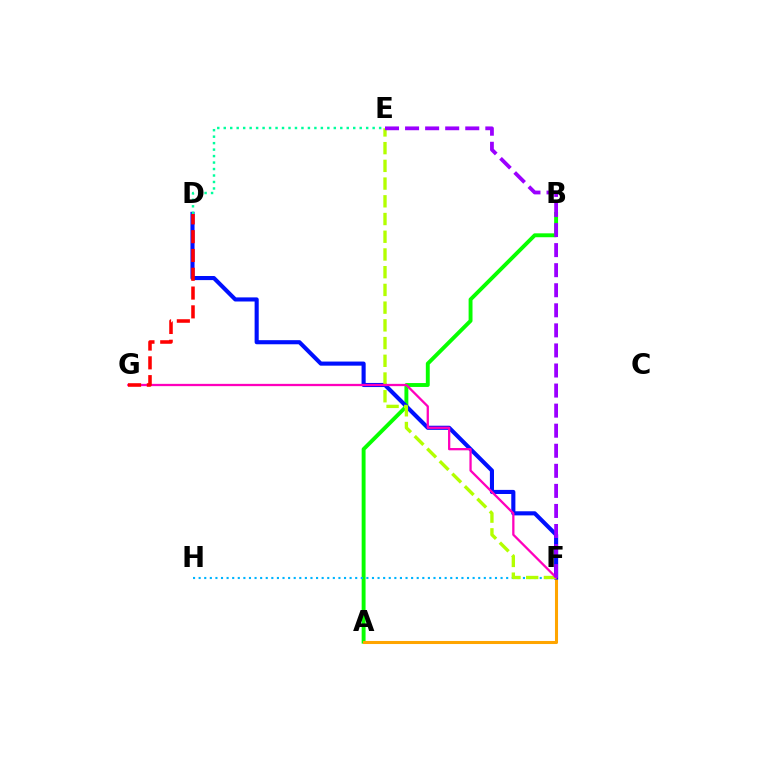{('A', 'B'): [{'color': '#08ff00', 'line_style': 'solid', 'thickness': 2.81}], ('A', 'F'): [{'color': '#ffa500', 'line_style': 'solid', 'thickness': 2.2}], ('D', 'F'): [{'color': '#0010ff', 'line_style': 'solid', 'thickness': 2.95}], ('F', 'H'): [{'color': '#00b5ff', 'line_style': 'dotted', 'thickness': 1.52}], ('E', 'F'): [{'color': '#b3ff00', 'line_style': 'dashed', 'thickness': 2.41}, {'color': '#9b00ff', 'line_style': 'dashed', 'thickness': 2.73}], ('F', 'G'): [{'color': '#ff00bd', 'line_style': 'solid', 'thickness': 1.64}], ('D', 'G'): [{'color': '#ff0000', 'line_style': 'dashed', 'thickness': 2.55}], ('D', 'E'): [{'color': '#00ff9d', 'line_style': 'dotted', 'thickness': 1.76}]}